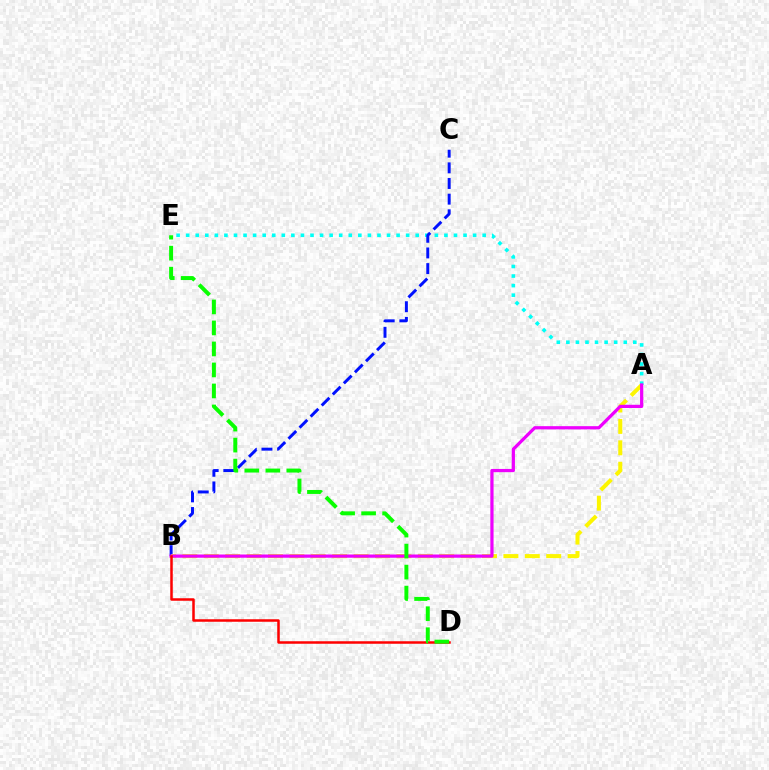{('A', 'E'): [{'color': '#00fff6', 'line_style': 'dotted', 'thickness': 2.6}], ('B', 'C'): [{'color': '#0010ff', 'line_style': 'dashed', 'thickness': 2.13}], ('A', 'B'): [{'color': '#fcf500', 'line_style': 'dashed', 'thickness': 2.91}, {'color': '#ee00ff', 'line_style': 'solid', 'thickness': 2.33}], ('B', 'D'): [{'color': '#ff0000', 'line_style': 'solid', 'thickness': 1.81}], ('D', 'E'): [{'color': '#08ff00', 'line_style': 'dashed', 'thickness': 2.85}]}